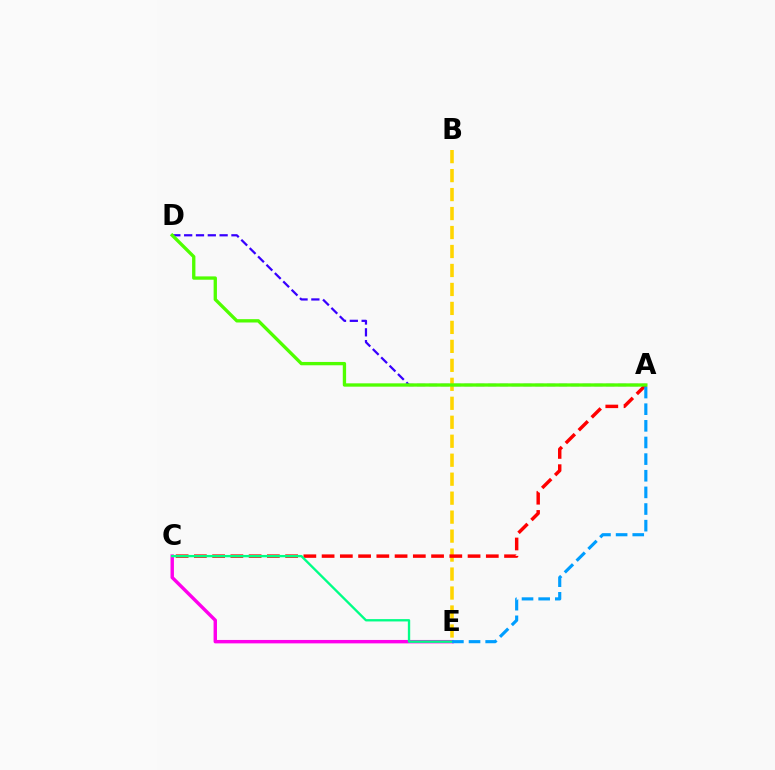{('A', 'D'): [{'color': '#3700ff', 'line_style': 'dashed', 'thickness': 1.61}, {'color': '#4fff00', 'line_style': 'solid', 'thickness': 2.4}], ('B', 'E'): [{'color': '#ffd500', 'line_style': 'dashed', 'thickness': 2.58}], ('A', 'C'): [{'color': '#ff0000', 'line_style': 'dashed', 'thickness': 2.48}], ('C', 'E'): [{'color': '#ff00ed', 'line_style': 'solid', 'thickness': 2.46}, {'color': '#00ff86', 'line_style': 'solid', 'thickness': 1.69}], ('A', 'E'): [{'color': '#009eff', 'line_style': 'dashed', 'thickness': 2.26}]}